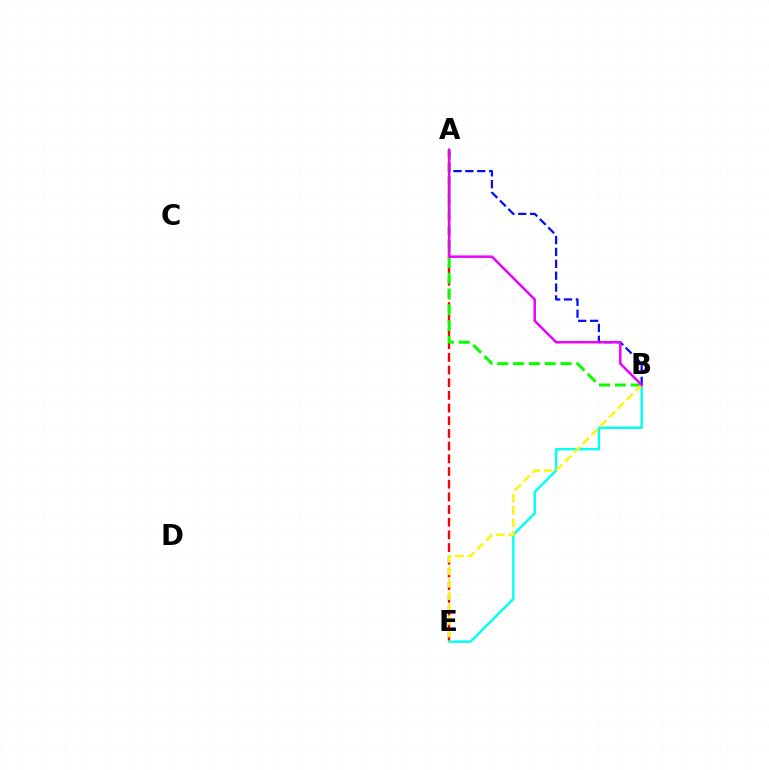{('A', 'E'): [{'color': '#ff0000', 'line_style': 'dashed', 'thickness': 1.72}], ('B', 'E'): [{'color': '#00fff6', 'line_style': 'solid', 'thickness': 1.75}, {'color': '#fcf500', 'line_style': 'dashed', 'thickness': 1.69}], ('A', 'B'): [{'color': '#08ff00', 'line_style': 'dashed', 'thickness': 2.15}, {'color': '#0010ff', 'line_style': 'dashed', 'thickness': 1.61}, {'color': '#ee00ff', 'line_style': 'solid', 'thickness': 1.8}]}